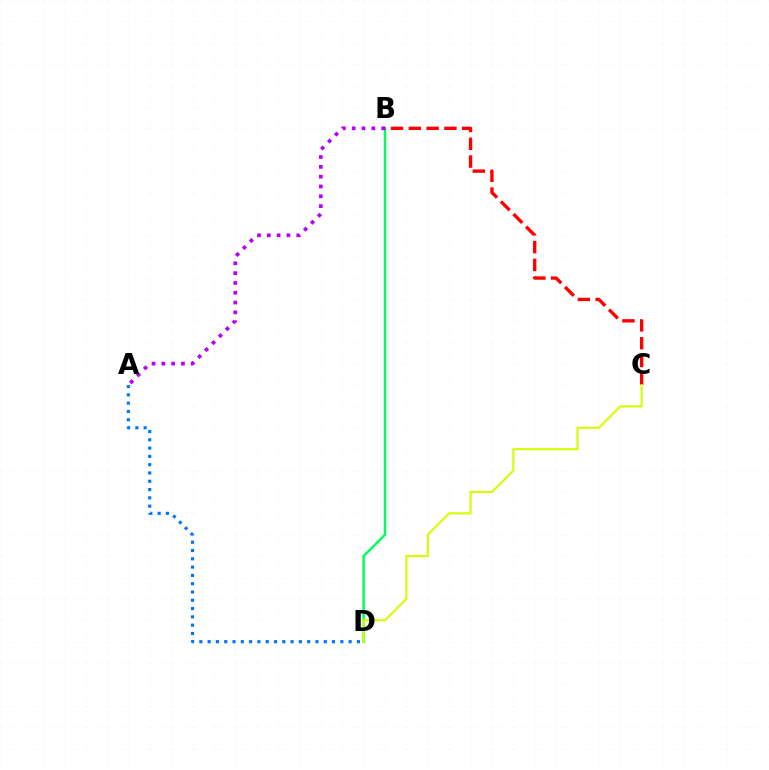{('B', 'D'): [{'color': '#00ff5c', 'line_style': 'solid', 'thickness': 1.76}], ('A', 'B'): [{'color': '#b900ff', 'line_style': 'dotted', 'thickness': 2.67}], ('A', 'D'): [{'color': '#0074ff', 'line_style': 'dotted', 'thickness': 2.25}], ('B', 'C'): [{'color': '#ff0000', 'line_style': 'dashed', 'thickness': 2.42}], ('C', 'D'): [{'color': '#d1ff00', 'line_style': 'solid', 'thickness': 1.51}]}